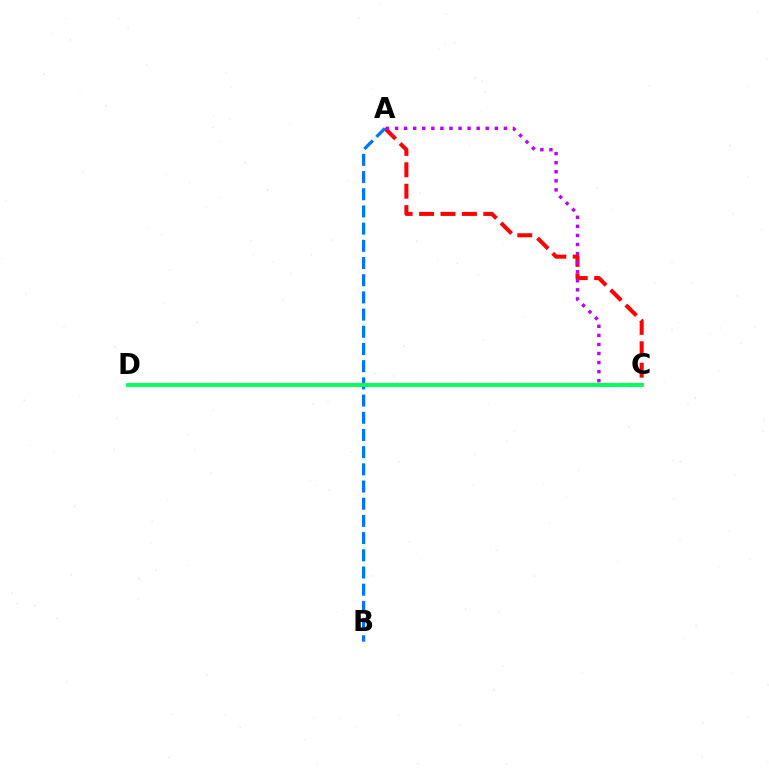{('A', 'C'): [{'color': '#ff0000', 'line_style': 'dashed', 'thickness': 2.91}, {'color': '#b900ff', 'line_style': 'dotted', 'thickness': 2.46}], ('A', 'B'): [{'color': '#0074ff', 'line_style': 'dashed', 'thickness': 2.34}], ('C', 'D'): [{'color': '#d1ff00', 'line_style': 'dashed', 'thickness': 1.78}, {'color': '#00ff5c', 'line_style': 'solid', 'thickness': 2.8}]}